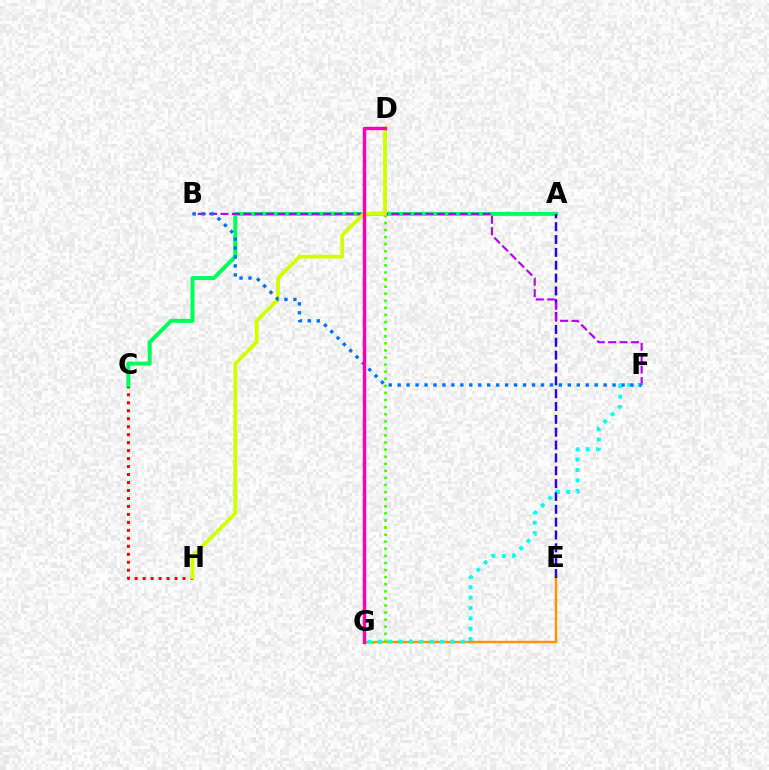{('C', 'H'): [{'color': '#ff0000', 'line_style': 'dotted', 'thickness': 2.17}], ('E', 'G'): [{'color': '#ff9400', 'line_style': 'solid', 'thickness': 1.77}], ('A', 'C'): [{'color': '#00ff5c', 'line_style': 'solid', 'thickness': 2.87}], ('A', 'E'): [{'color': '#2500ff', 'line_style': 'dashed', 'thickness': 1.74}], ('B', 'F'): [{'color': '#b900ff', 'line_style': 'dashed', 'thickness': 1.55}, {'color': '#0074ff', 'line_style': 'dotted', 'thickness': 2.43}], ('D', 'G'): [{'color': '#3dff00', 'line_style': 'dotted', 'thickness': 1.92}, {'color': '#ff00ac', 'line_style': 'solid', 'thickness': 2.44}], ('D', 'H'): [{'color': '#d1ff00', 'line_style': 'solid', 'thickness': 2.71}], ('F', 'G'): [{'color': '#00fff6', 'line_style': 'dotted', 'thickness': 2.82}]}